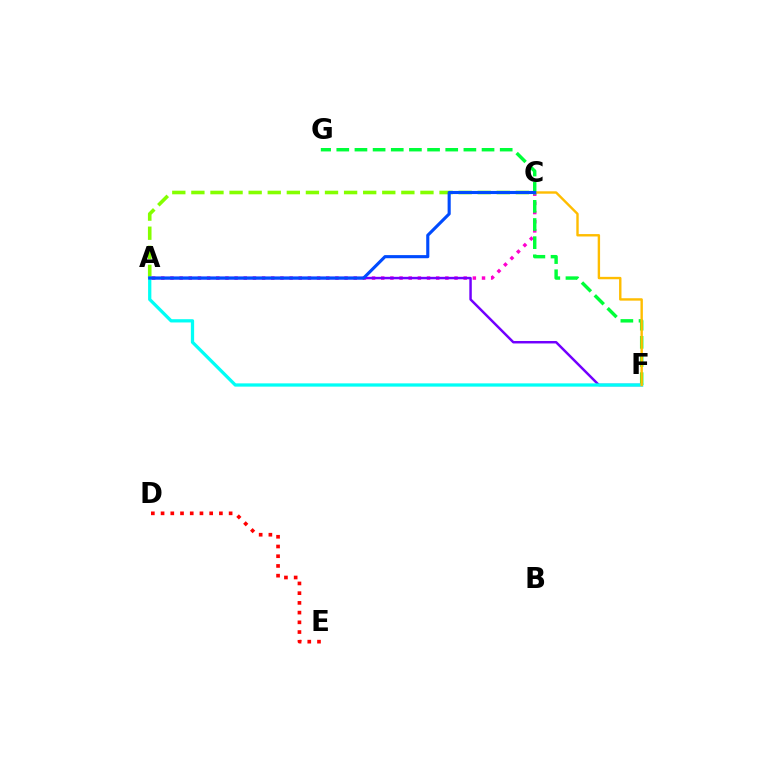{('A', 'C'): [{'color': '#84ff00', 'line_style': 'dashed', 'thickness': 2.59}, {'color': '#ff00cf', 'line_style': 'dotted', 'thickness': 2.49}, {'color': '#004bff', 'line_style': 'solid', 'thickness': 2.24}], ('A', 'F'): [{'color': '#7200ff', 'line_style': 'solid', 'thickness': 1.78}, {'color': '#00fff6', 'line_style': 'solid', 'thickness': 2.35}], ('F', 'G'): [{'color': '#00ff39', 'line_style': 'dashed', 'thickness': 2.47}], ('D', 'E'): [{'color': '#ff0000', 'line_style': 'dotted', 'thickness': 2.64}], ('C', 'F'): [{'color': '#ffbd00', 'line_style': 'solid', 'thickness': 1.73}]}